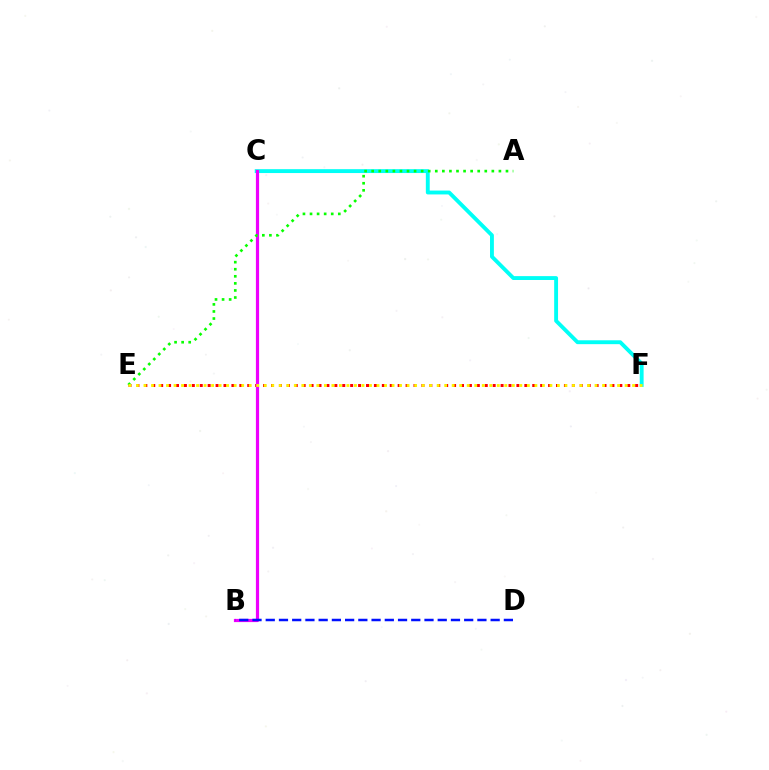{('E', 'F'): [{'color': '#ff0000', 'line_style': 'dotted', 'thickness': 2.15}, {'color': '#fcf500', 'line_style': 'dotted', 'thickness': 2.04}], ('C', 'F'): [{'color': '#00fff6', 'line_style': 'solid', 'thickness': 2.79}], ('B', 'C'): [{'color': '#ee00ff', 'line_style': 'solid', 'thickness': 2.3}], ('A', 'E'): [{'color': '#08ff00', 'line_style': 'dotted', 'thickness': 1.92}], ('B', 'D'): [{'color': '#0010ff', 'line_style': 'dashed', 'thickness': 1.8}]}